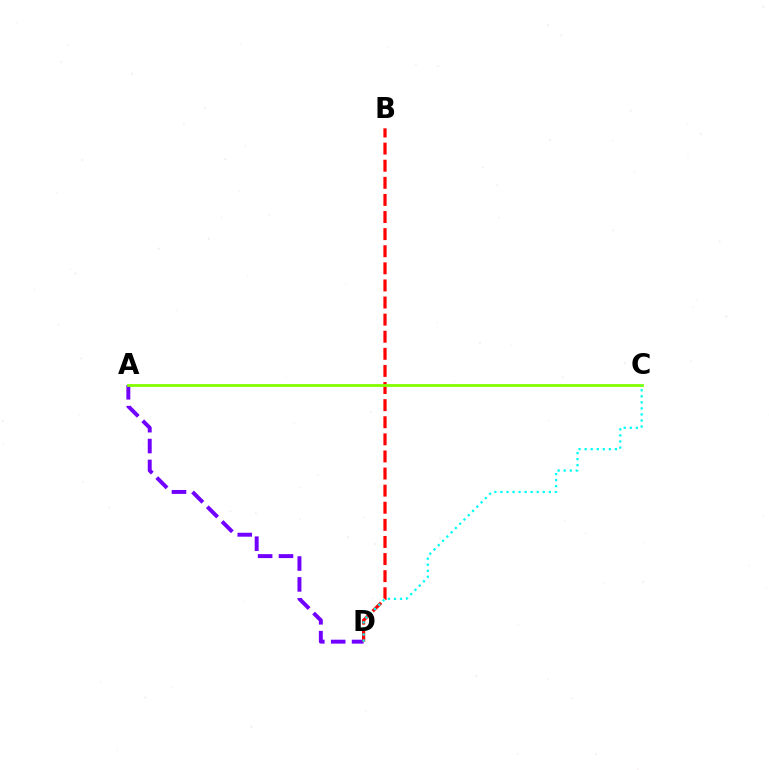{('A', 'D'): [{'color': '#7200ff', 'line_style': 'dashed', 'thickness': 2.84}], ('B', 'D'): [{'color': '#ff0000', 'line_style': 'dashed', 'thickness': 2.32}], ('A', 'C'): [{'color': '#84ff00', 'line_style': 'solid', 'thickness': 2.02}], ('C', 'D'): [{'color': '#00fff6', 'line_style': 'dotted', 'thickness': 1.64}]}